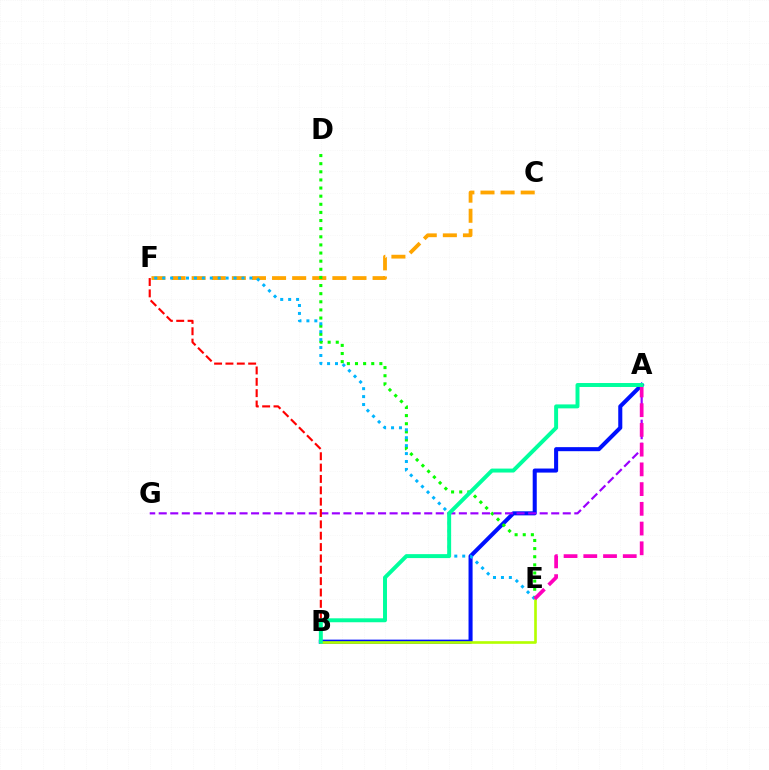{('A', 'B'): [{'color': '#0010ff', 'line_style': 'solid', 'thickness': 2.92}, {'color': '#00ff9d', 'line_style': 'solid', 'thickness': 2.84}], ('C', 'F'): [{'color': '#ffa500', 'line_style': 'dashed', 'thickness': 2.73}], ('D', 'E'): [{'color': '#08ff00', 'line_style': 'dotted', 'thickness': 2.21}], ('B', 'E'): [{'color': '#b3ff00', 'line_style': 'solid', 'thickness': 1.91}], ('A', 'G'): [{'color': '#9b00ff', 'line_style': 'dashed', 'thickness': 1.57}], ('B', 'F'): [{'color': '#ff0000', 'line_style': 'dashed', 'thickness': 1.54}], ('E', 'F'): [{'color': '#00b5ff', 'line_style': 'dotted', 'thickness': 2.15}], ('A', 'E'): [{'color': '#ff00bd', 'line_style': 'dashed', 'thickness': 2.68}]}